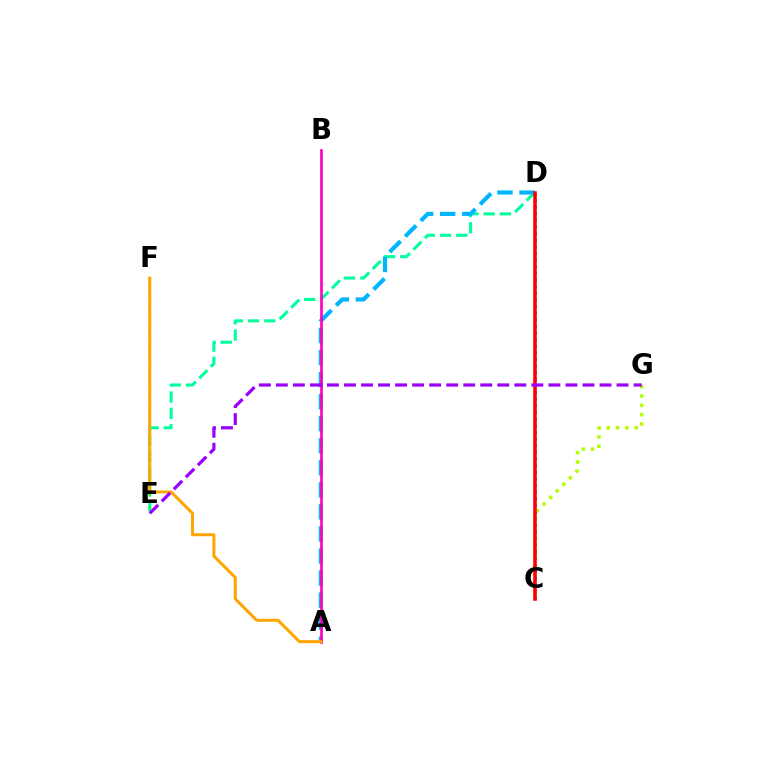{('D', 'E'): [{'color': '#00ff9d', 'line_style': 'dashed', 'thickness': 2.21}], ('C', 'D'): [{'color': '#0010ff', 'line_style': 'dotted', 'thickness': 1.8}, {'color': '#ff0000', 'line_style': 'solid', 'thickness': 2.56}], ('A', 'D'): [{'color': '#00b5ff', 'line_style': 'dashed', 'thickness': 2.99}], ('A', 'B'): [{'color': '#ff00bd', 'line_style': 'solid', 'thickness': 1.92}], ('E', 'F'): [{'color': '#08ff00', 'line_style': 'dotted', 'thickness': 1.59}], ('A', 'F'): [{'color': '#ffa500', 'line_style': 'solid', 'thickness': 2.17}], ('C', 'G'): [{'color': '#b3ff00', 'line_style': 'dotted', 'thickness': 2.53}], ('E', 'G'): [{'color': '#9b00ff', 'line_style': 'dashed', 'thickness': 2.31}]}